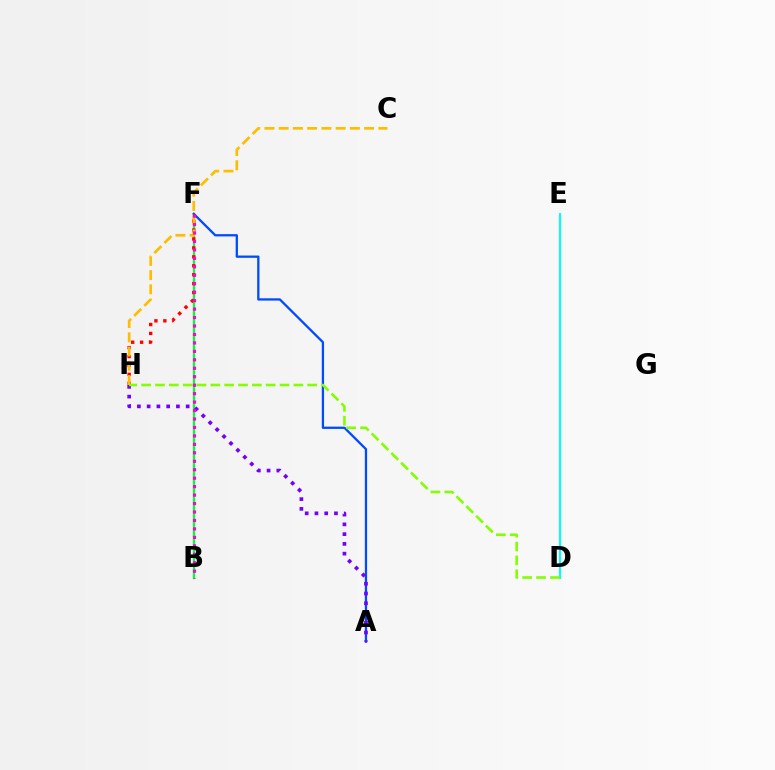{('B', 'F'): [{'color': '#00ff39', 'line_style': 'solid', 'thickness': 1.65}, {'color': '#ff00cf', 'line_style': 'dotted', 'thickness': 2.3}], ('A', 'F'): [{'color': '#004bff', 'line_style': 'solid', 'thickness': 1.65}], ('F', 'H'): [{'color': '#ff0000', 'line_style': 'dotted', 'thickness': 2.42}], ('C', 'H'): [{'color': '#ffbd00', 'line_style': 'dashed', 'thickness': 1.93}], ('D', 'E'): [{'color': '#00fff6', 'line_style': 'solid', 'thickness': 1.5}], ('A', 'H'): [{'color': '#7200ff', 'line_style': 'dotted', 'thickness': 2.65}], ('D', 'H'): [{'color': '#84ff00', 'line_style': 'dashed', 'thickness': 1.88}]}